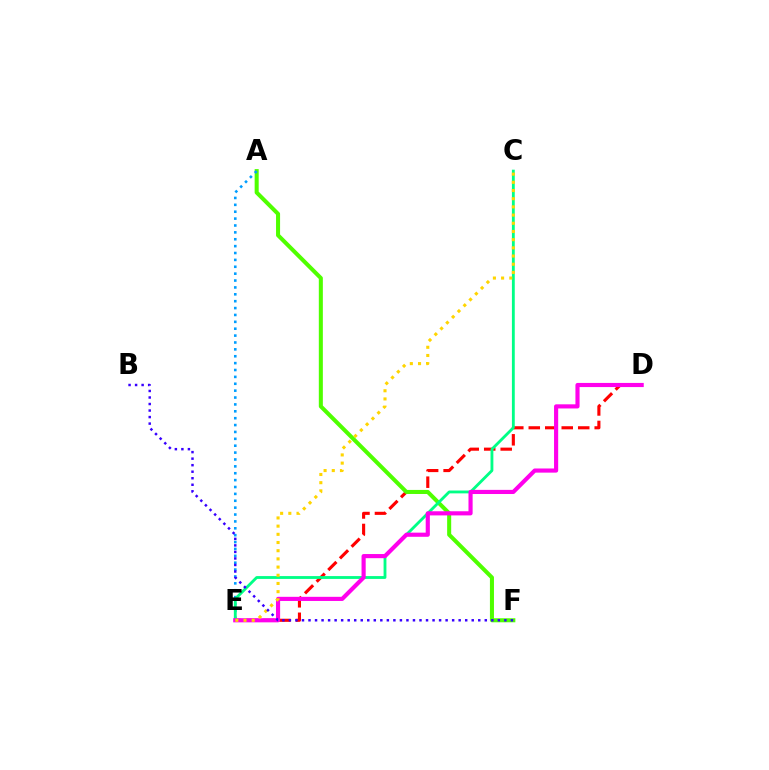{('D', 'E'): [{'color': '#ff0000', 'line_style': 'dashed', 'thickness': 2.24}, {'color': '#ff00ed', 'line_style': 'solid', 'thickness': 2.98}], ('A', 'F'): [{'color': '#4fff00', 'line_style': 'solid', 'thickness': 2.91}], ('A', 'E'): [{'color': '#009eff', 'line_style': 'dotted', 'thickness': 1.87}], ('C', 'E'): [{'color': '#00ff86', 'line_style': 'solid', 'thickness': 2.04}, {'color': '#ffd500', 'line_style': 'dotted', 'thickness': 2.23}], ('B', 'F'): [{'color': '#3700ff', 'line_style': 'dotted', 'thickness': 1.77}]}